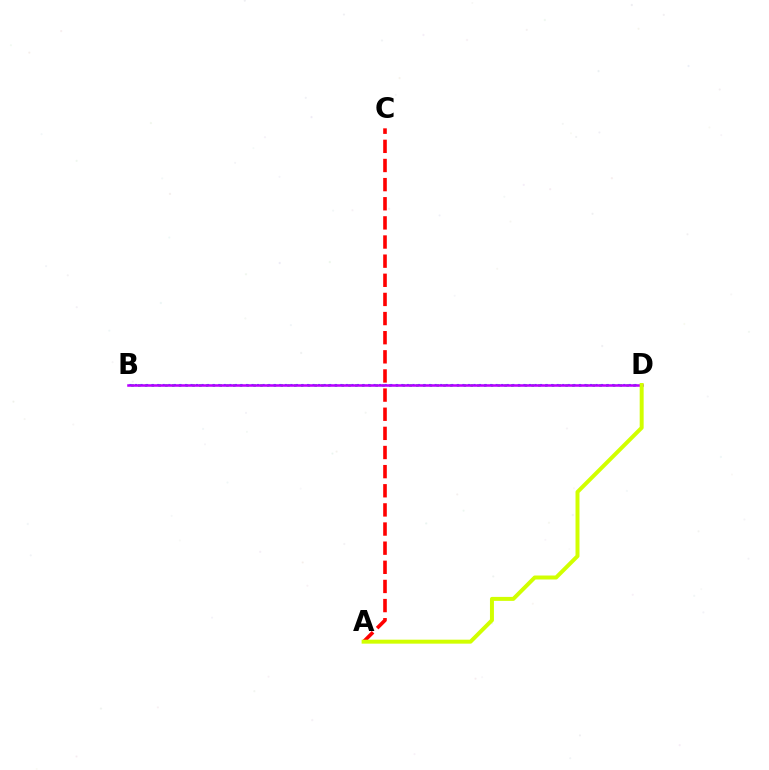{('B', 'D'): [{'color': '#00ff5c', 'line_style': 'dotted', 'thickness': 1.84}, {'color': '#0074ff', 'line_style': 'dotted', 'thickness': 1.51}, {'color': '#b900ff', 'line_style': 'solid', 'thickness': 1.83}], ('A', 'C'): [{'color': '#ff0000', 'line_style': 'dashed', 'thickness': 2.6}], ('A', 'D'): [{'color': '#d1ff00', 'line_style': 'solid', 'thickness': 2.86}]}